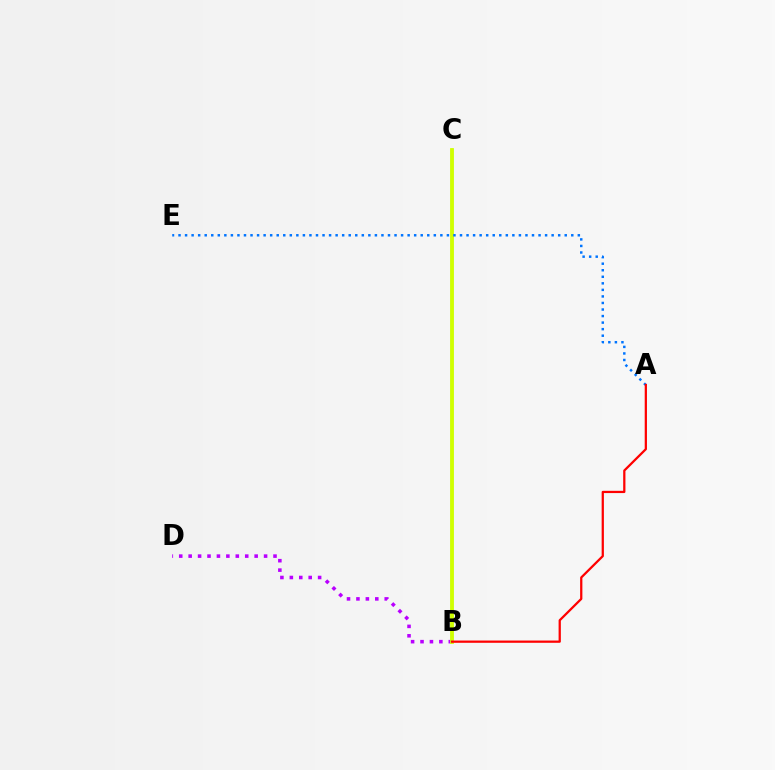{('B', 'D'): [{'color': '#b900ff', 'line_style': 'dotted', 'thickness': 2.56}], ('B', 'C'): [{'color': '#00ff5c', 'line_style': 'solid', 'thickness': 1.72}, {'color': '#d1ff00', 'line_style': 'solid', 'thickness': 2.73}], ('A', 'E'): [{'color': '#0074ff', 'line_style': 'dotted', 'thickness': 1.78}], ('A', 'B'): [{'color': '#ff0000', 'line_style': 'solid', 'thickness': 1.62}]}